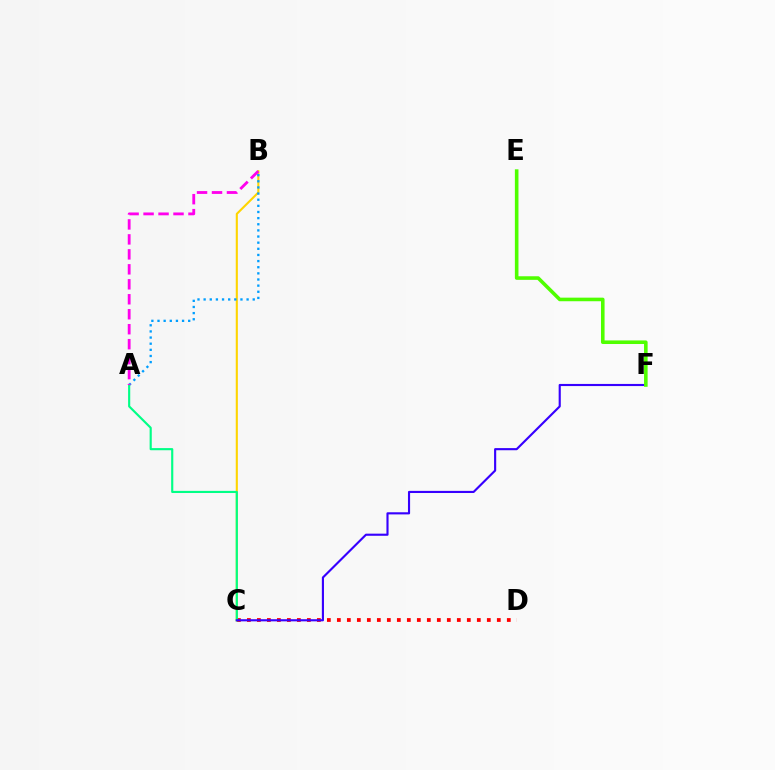{('B', 'C'): [{'color': '#ffd500', 'line_style': 'solid', 'thickness': 1.51}], ('C', 'D'): [{'color': '#ff0000', 'line_style': 'dotted', 'thickness': 2.72}], ('A', 'B'): [{'color': '#009eff', 'line_style': 'dotted', 'thickness': 1.67}, {'color': '#ff00ed', 'line_style': 'dashed', 'thickness': 2.03}], ('A', 'C'): [{'color': '#00ff86', 'line_style': 'solid', 'thickness': 1.54}], ('C', 'F'): [{'color': '#3700ff', 'line_style': 'solid', 'thickness': 1.54}], ('E', 'F'): [{'color': '#4fff00', 'line_style': 'solid', 'thickness': 2.58}]}